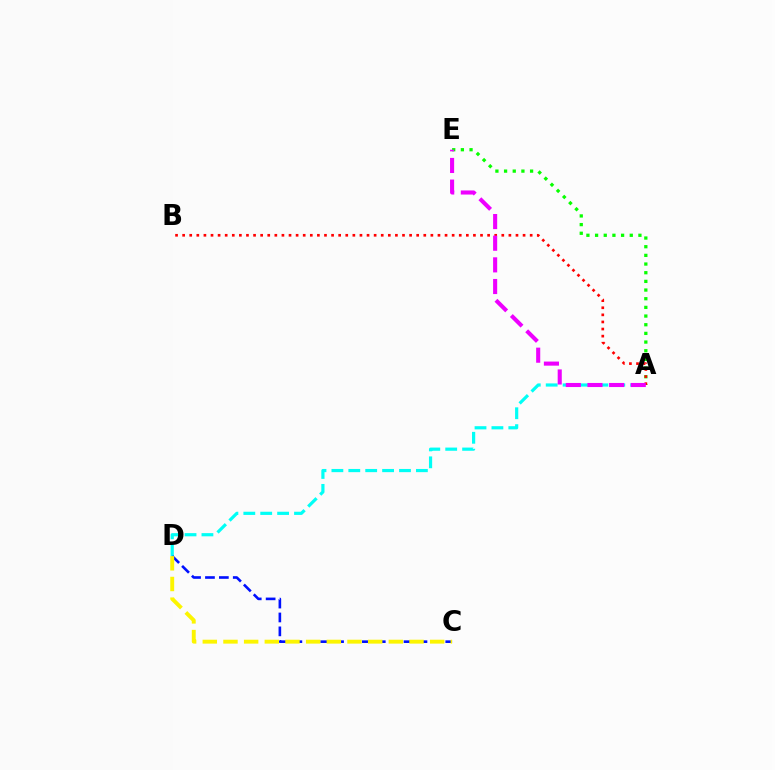{('A', 'E'): [{'color': '#08ff00', 'line_style': 'dotted', 'thickness': 2.36}, {'color': '#ee00ff', 'line_style': 'dashed', 'thickness': 2.94}], ('A', 'B'): [{'color': '#ff0000', 'line_style': 'dotted', 'thickness': 1.93}], ('A', 'D'): [{'color': '#00fff6', 'line_style': 'dashed', 'thickness': 2.3}], ('C', 'D'): [{'color': '#0010ff', 'line_style': 'dashed', 'thickness': 1.89}, {'color': '#fcf500', 'line_style': 'dashed', 'thickness': 2.81}]}